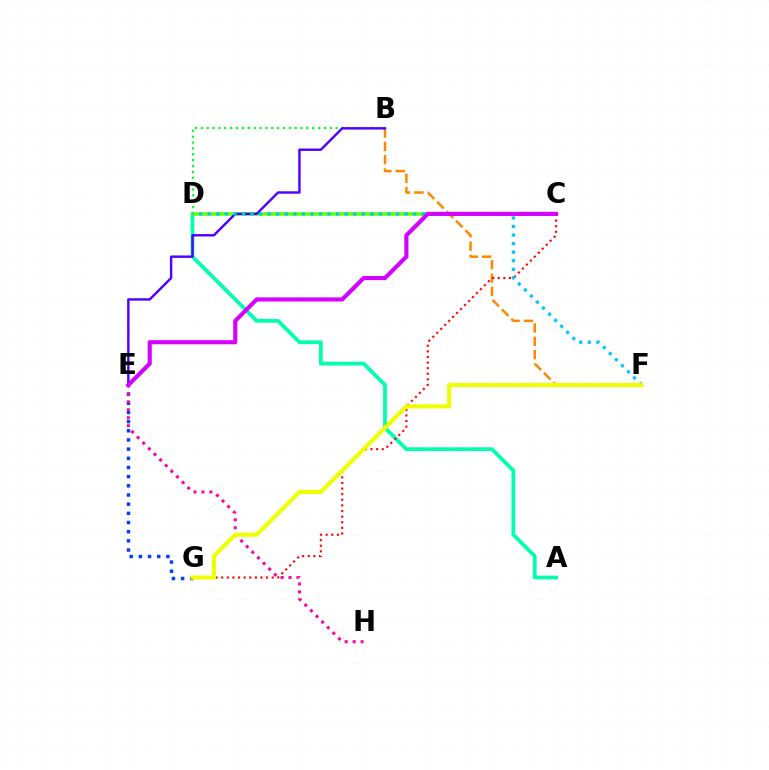{('B', 'F'): [{'color': '#ff8800', 'line_style': 'dashed', 'thickness': 1.81}], ('B', 'D'): [{'color': '#00ff27', 'line_style': 'dotted', 'thickness': 1.59}], ('A', 'D'): [{'color': '#00ffaf', 'line_style': 'solid', 'thickness': 2.71}], ('E', 'G'): [{'color': '#003fff', 'line_style': 'dotted', 'thickness': 2.49}], ('C', 'G'): [{'color': '#ff0000', 'line_style': 'dotted', 'thickness': 1.52}], ('C', 'D'): [{'color': '#66ff00', 'line_style': 'solid', 'thickness': 2.59}], ('B', 'E'): [{'color': '#4f00ff', 'line_style': 'solid', 'thickness': 1.74}], ('E', 'H'): [{'color': '#ff00a0', 'line_style': 'dotted', 'thickness': 2.16}], ('D', 'F'): [{'color': '#00c7ff', 'line_style': 'dotted', 'thickness': 2.33}], ('F', 'G'): [{'color': '#eeff00', 'line_style': 'solid', 'thickness': 2.96}], ('C', 'E'): [{'color': '#d600ff', 'line_style': 'solid', 'thickness': 2.97}]}